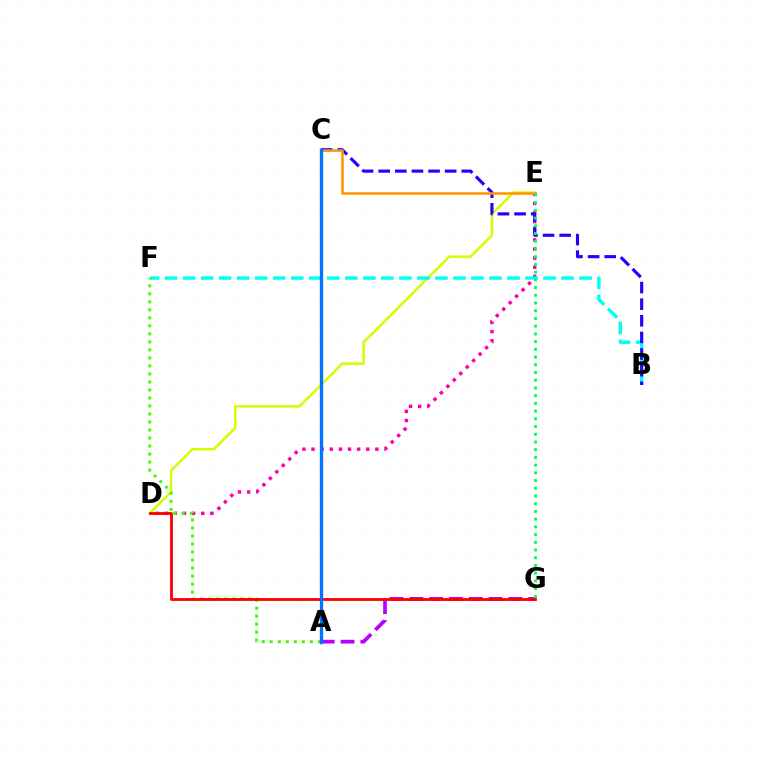{('D', 'E'): [{'color': '#ff00ac', 'line_style': 'dotted', 'thickness': 2.48}, {'color': '#d1ff00', 'line_style': 'solid', 'thickness': 1.78}], ('B', 'F'): [{'color': '#00fff6', 'line_style': 'dashed', 'thickness': 2.45}], ('B', 'C'): [{'color': '#2500ff', 'line_style': 'dashed', 'thickness': 2.26}], ('C', 'E'): [{'color': '#ff9400', 'line_style': 'solid', 'thickness': 1.81}], ('A', 'G'): [{'color': '#b900ff', 'line_style': 'dashed', 'thickness': 2.69}], ('A', 'F'): [{'color': '#3dff00', 'line_style': 'dotted', 'thickness': 2.18}], ('D', 'G'): [{'color': '#ff0000', 'line_style': 'solid', 'thickness': 2.04}], ('E', 'G'): [{'color': '#00ff5c', 'line_style': 'dotted', 'thickness': 2.1}], ('A', 'C'): [{'color': '#0074ff', 'line_style': 'solid', 'thickness': 2.4}]}